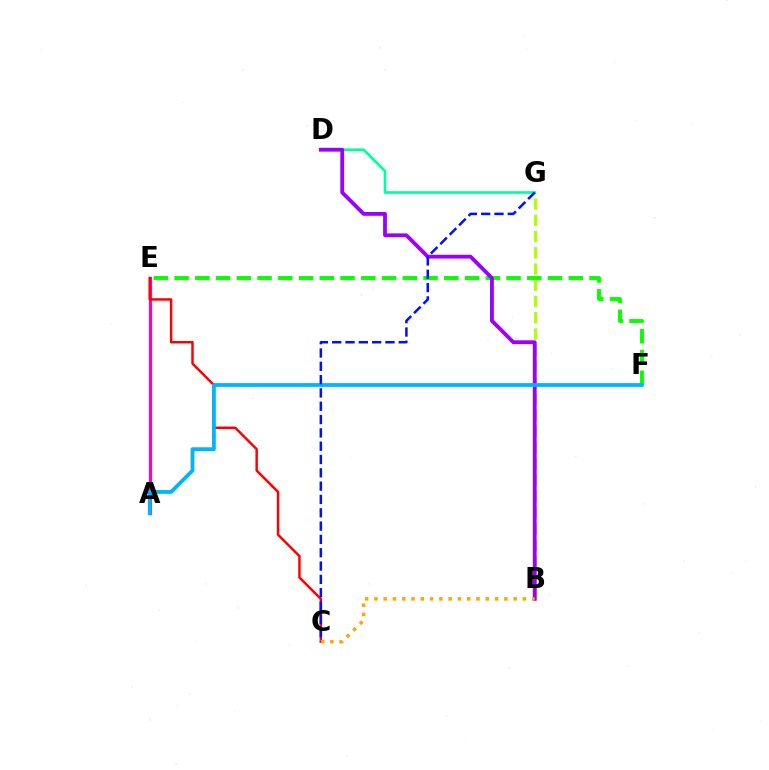{('D', 'G'): [{'color': '#00ff9d', 'line_style': 'solid', 'thickness': 1.91}], ('B', 'G'): [{'color': '#b3ff00', 'line_style': 'dashed', 'thickness': 2.21}], ('A', 'E'): [{'color': '#ff00bd', 'line_style': 'solid', 'thickness': 2.26}], ('E', 'F'): [{'color': '#08ff00', 'line_style': 'dashed', 'thickness': 2.82}], ('C', 'E'): [{'color': '#ff0000', 'line_style': 'solid', 'thickness': 1.78}], ('B', 'D'): [{'color': '#9b00ff', 'line_style': 'solid', 'thickness': 2.75}], ('A', 'F'): [{'color': '#00b5ff', 'line_style': 'solid', 'thickness': 2.74}], ('C', 'G'): [{'color': '#0010ff', 'line_style': 'dashed', 'thickness': 1.81}], ('B', 'C'): [{'color': '#ffa500', 'line_style': 'dotted', 'thickness': 2.52}]}